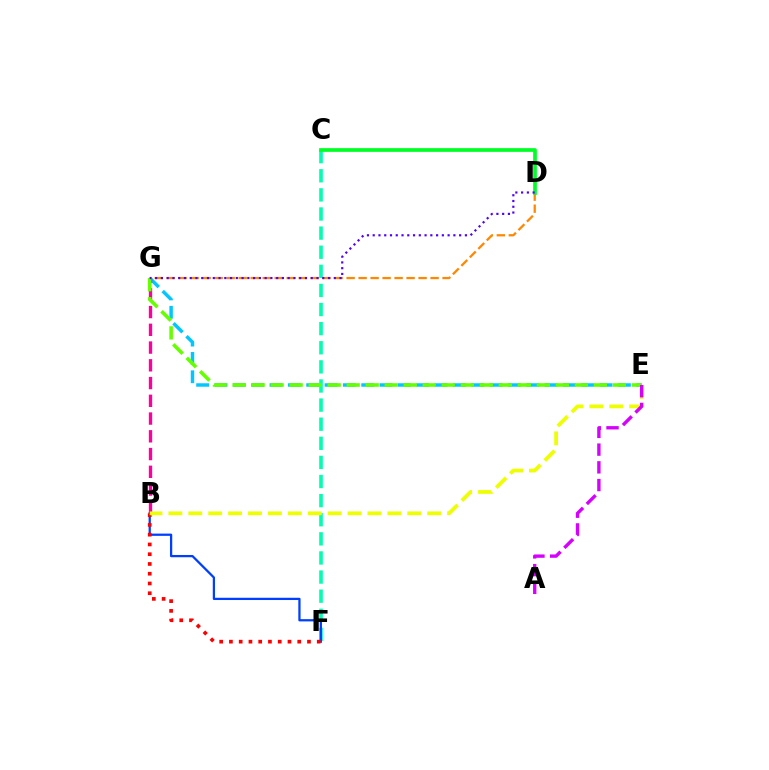{('C', 'F'): [{'color': '#00ffaf', 'line_style': 'dashed', 'thickness': 2.6}], ('E', 'G'): [{'color': '#00c7ff', 'line_style': 'dashed', 'thickness': 2.49}, {'color': '#66ff00', 'line_style': 'dashed', 'thickness': 2.58}], ('B', 'G'): [{'color': '#ff00a0', 'line_style': 'dashed', 'thickness': 2.41}], ('D', 'G'): [{'color': '#ff8800', 'line_style': 'dashed', 'thickness': 1.63}, {'color': '#4f00ff', 'line_style': 'dotted', 'thickness': 1.57}], ('B', 'F'): [{'color': '#003fff', 'line_style': 'solid', 'thickness': 1.62}, {'color': '#ff0000', 'line_style': 'dotted', 'thickness': 2.65}], ('B', 'E'): [{'color': '#eeff00', 'line_style': 'dashed', 'thickness': 2.7}], ('C', 'D'): [{'color': '#00ff27', 'line_style': 'solid', 'thickness': 2.66}], ('A', 'E'): [{'color': '#d600ff', 'line_style': 'dashed', 'thickness': 2.41}]}